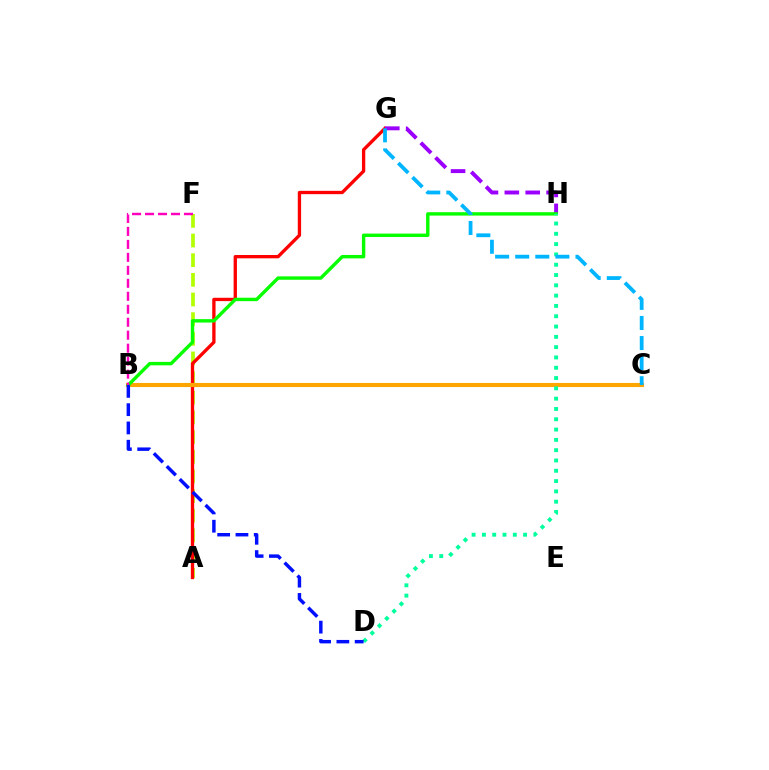{('A', 'F'): [{'color': '#b3ff00', 'line_style': 'dashed', 'thickness': 2.67}], ('A', 'G'): [{'color': '#ff0000', 'line_style': 'solid', 'thickness': 2.39}], ('B', 'C'): [{'color': '#ffa500', 'line_style': 'solid', 'thickness': 2.95}], ('G', 'H'): [{'color': '#9b00ff', 'line_style': 'dashed', 'thickness': 2.84}], ('B', 'H'): [{'color': '#08ff00', 'line_style': 'solid', 'thickness': 2.46}], ('D', 'H'): [{'color': '#00ff9d', 'line_style': 'dotted', 'thickness': 2.8}], ('C', 'G'): [{'color': '#00b5ff', 'line_style': 'dashed', 'thickness': 2.73}], ('B', 'D'): [{'color': '#0010ff', 'line_style': 'dashed', 'thickness': 2.48}], ('B', 'F'): [{'color': '#ff00bd', 'line_style': 'dashed', 'thickness': 1.76}]}